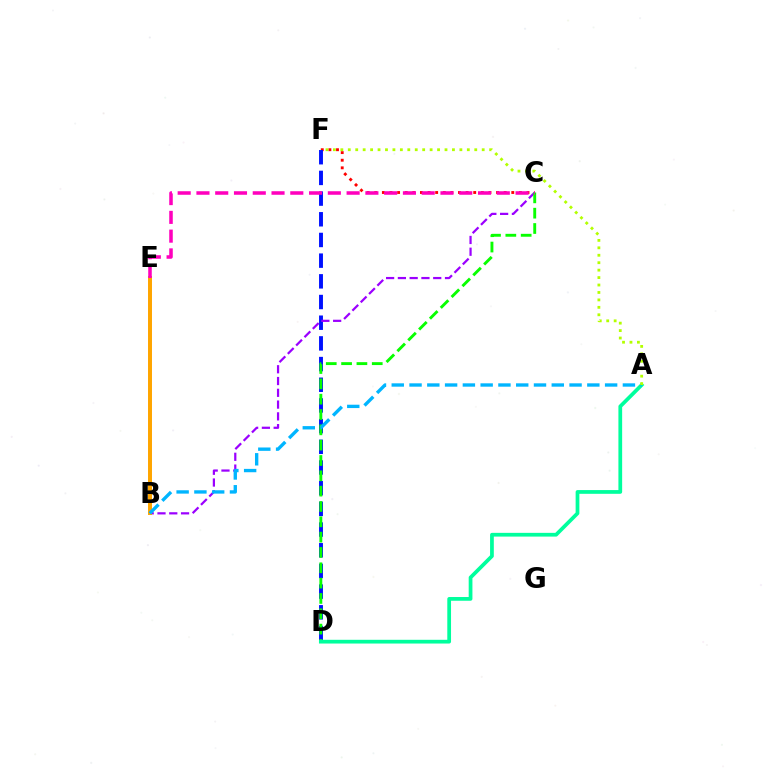{('C', 'F'): [{'color': '#ff0000', 'line_style': 'dotted', 'thickness': 2.07}], ('D', 'F'): [{'color': '#0010ff', 'line_style': 'dashed', 'thickness': 2.81}], ('B', 'C'): [{'color': '#9b00ff', 'line_style': 'dashed', 'thickness': 1.6}], ('C', 'D'): [{'color': '#08ff00', 'line_style': 'dashed', 'thickness': 2.08}], ('A', 'D'): [{'color': '#00ff9d', 'line_style': 'solid', 'thickness': 2.69}], ('B', 'E'): [{'color': '#ffa500', 'line_style': 'solid', 'thickness': 2.86}], ('C', 'E'): [{'color': '#ff00bd', 'line_style': 'dashed', 'thickness': 2.55}], ('A', 'B'): [{'color': '#00b5ff', 'line_style': 'dashed', 'thickness': 2.42}], ('A', 'F'): [{'color': '#b3ff00', 'line_style': 'dotted', 'thickness': 2.02}]}